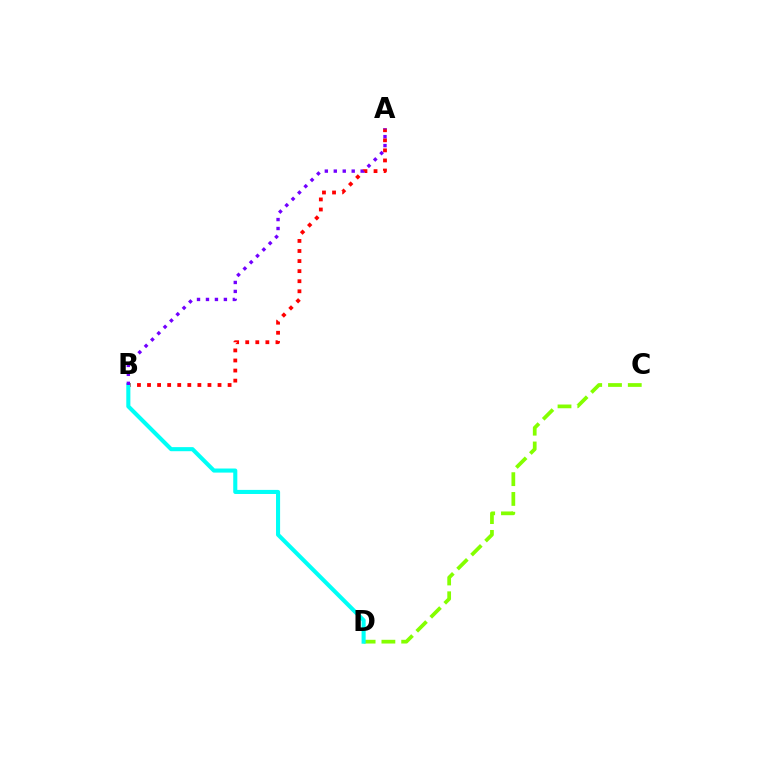{('A', 'B'): [{'color': '#ff0000', 'line_style': 'dotted', 'thickness': 2.74}, {'color': '#7200ff', 'line_style': 'dotted', 'thickness': 2.43}], ('C', 'D'): [{'color': '#84ff00', 'line_style': 'dashed', 'thickness': 2.69}], ('B', 'D'): [{'color': '#00fff6', 'line_style': 'solid', 'thickness': 2.94}]}